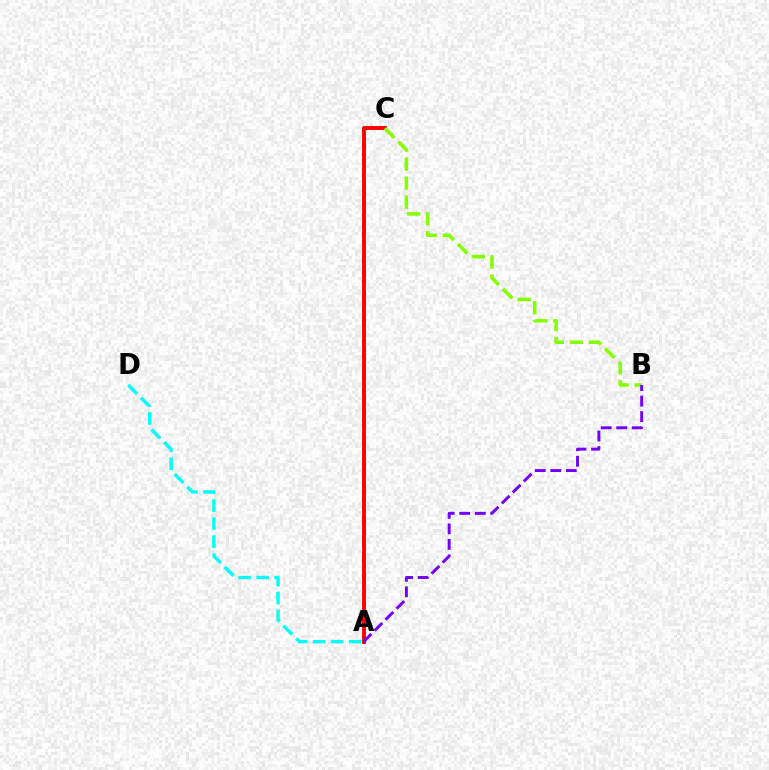{('A', 'C'): [{'color': '#ff0000', 'line_style': 'solid', 'thickness': 2.8}], ('A', 'D'): [{'color': '#00fff6', 'line_style': 'dashed', 'thickness': 2.45}], ('B', 'C'): [{'color': '#84ff00', 'line_style': 'dashed', 'thickness': 2.58}], ('A', 'B'): [{'color': '#7200ff', 'line_style': 'dashed', 'thickness': 2.11}]}